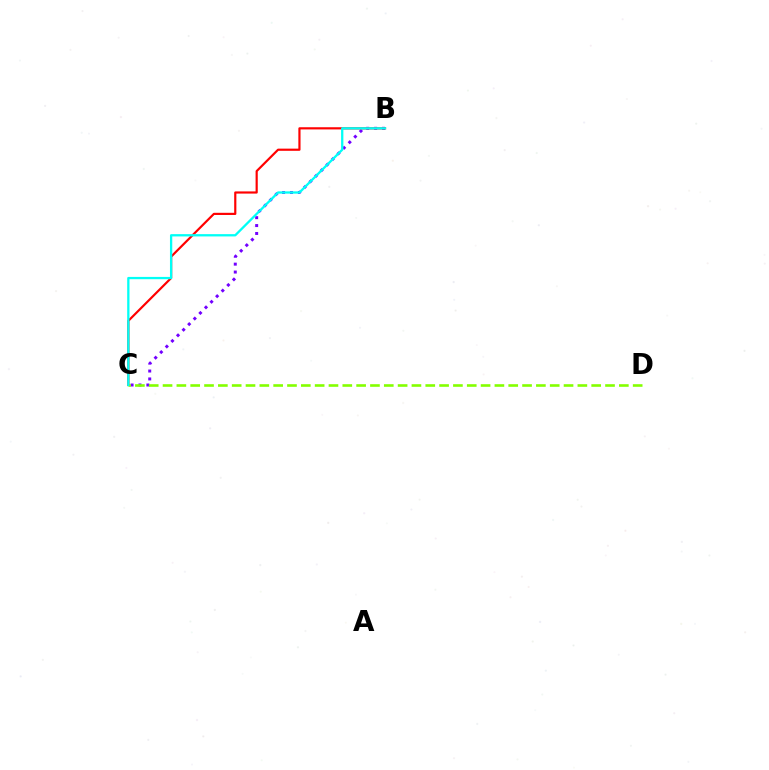{('B', 'C'): [{'color': '#7200ff', 'line_style': 'dotted', 'thickness': 2.15}, {'color': '#ff0000', 'line_style': 'solid', 'thickness': 1.57}, {'color': '#00fff6', 'line_style': 'solid', 'thickness': 1.65}], ('C', 'D'): [{'color': '#84ff00', 'line_style': 'dashed', 'thickness': 1.88}]}